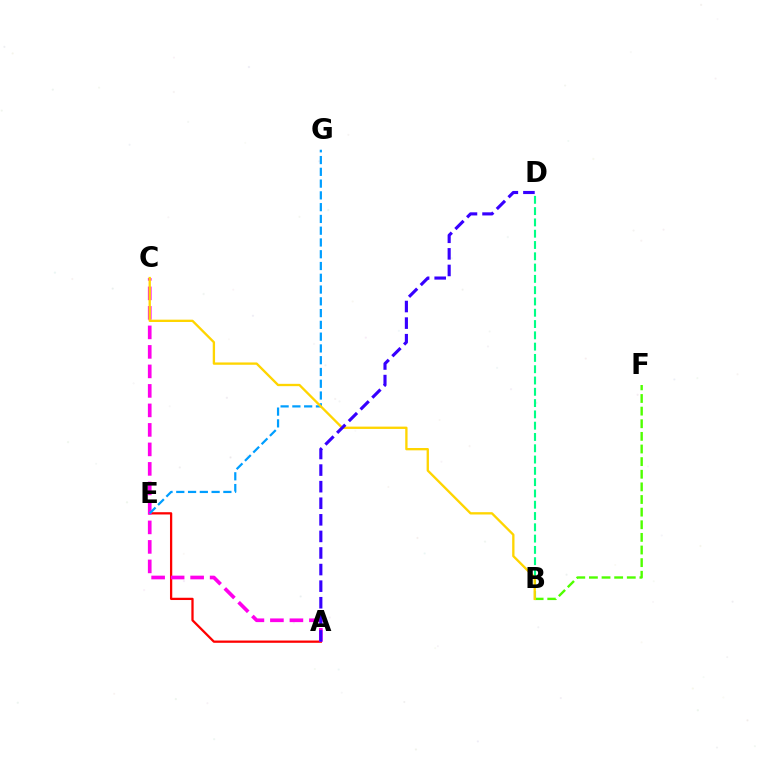{('A', 'E'): [{'color': '#ff0000', 'line_style': 'solid', 'thickness': 1.63}], ('B', 'D'): [{'color': '#00ff86', 'line_style': 'dashed', 'thickness': 1.53}], ('B', 'F'): [{'color': '#4fff00', 'line_style': 'dashed', 'thickness': 1.72}], ('A', 'C'): [{'color': '#ff00ed', 'line_style': 'dashed', 'thickness': 2.65}], ('E', 'G'): [{'color': '#009eff', 'line_style': 'dashed', 'thickness': 1.6}], ('B', 'C'): [{'color': '#ffd500', 'line_style': 'solid', 'thickness': 1.68}], ('A', 'D'): [{'color': '#3700ff', 'line_style': 'dashed', 'thickness': 2.25}]}